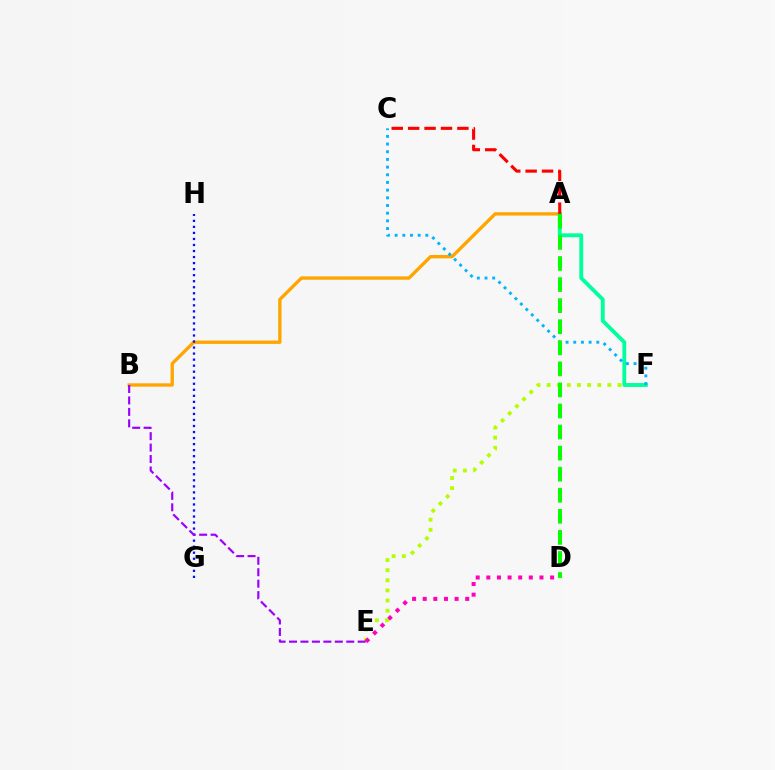{('E', 'F'): [{'color': '#b3ff00', 'line_style': 'dotted', 'thickness': 2.75}], ('A', 'B'): [{'color': '#ffa500', 'line_style': 'solid', 'thickness': 2.4}], ('G', 'H'): [{'color': '#0010ff', 'line_style': 'dotted', 'thickness': 1.64}], ('B', 'E'): [{'color': '#9b00ff', 'line_style': 'dashed', 'thickness': 1.55}], ('A', 'F'): [{'color': '#00ff9d', 'line_style': 'solid', 'thickness': 2.77}], ('A', 'C'): [{'color': '#ff0000', 'line_style': 'dashed', 'thickness': 2.23}], ('C', 'F'): [{'color': '#00b5ff', 'line_style': 'dotted', 'thickness': 2.09}], ('D', 'E'): [{'color': '#ff00bd', 'line_style': 'dotted', 'thickness': 2.89}], ('A', 'D'): [{'color': '#08ff00', 'line_style': 'dashed', 'thickness': 2.86}]}